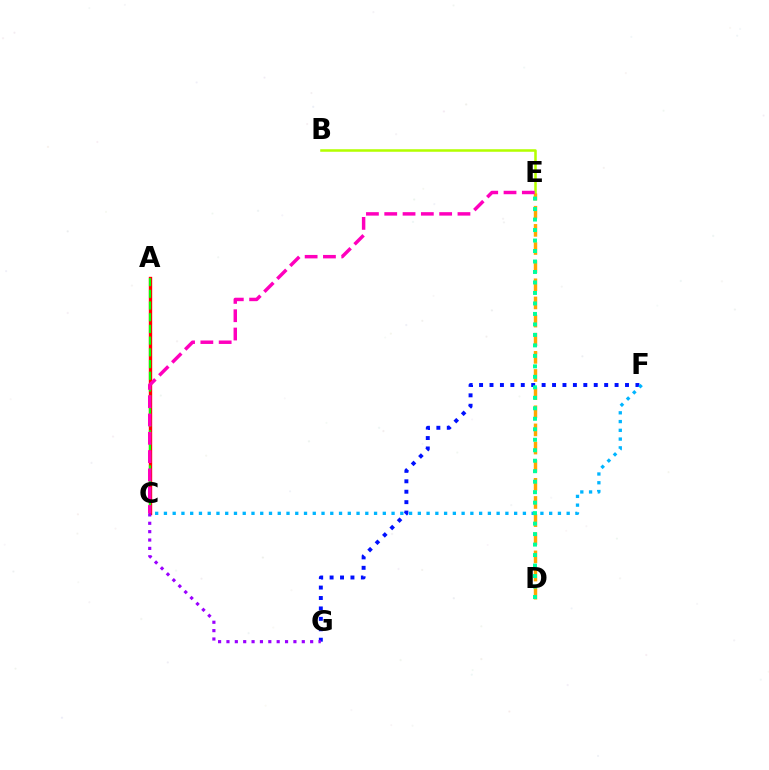{('F', 'G'): [{'color': '#0010ff', 'line_style': 'dotted', 'thickness': 2.83}], ('A', 'C'): [{'color': '#ff0000', 'line_style': 'solid', 'thickness': 2.42}, {'color': '#08ff00', 'line_style': 'dashed', 'thickness': 1.59}], ('B', 'E'): [{'color': '#b3ff00', 'line_style': 'solid', 'thickness': 1.83}], ('D', 'E'): [{'color': '#ffa500', 'line_style': 'dashed', 'thickness': 2.46}, {'color': '#00ff9d', 'line_style': 'dotted', 'thickness': 2.85}], ('C', 'F'): [{'color': '#00b5ff', 'line_style': 'dotted', 'thickness': 2.38}], ('C', 'G'): [{'color': '#9b00ff', 'line_style': 'dotted', 'thickness': 2.27}], ('C', 'E'): [{'color': '#ff00bd', 'line_style': 'dashed', 'thickness': 2.49}]}